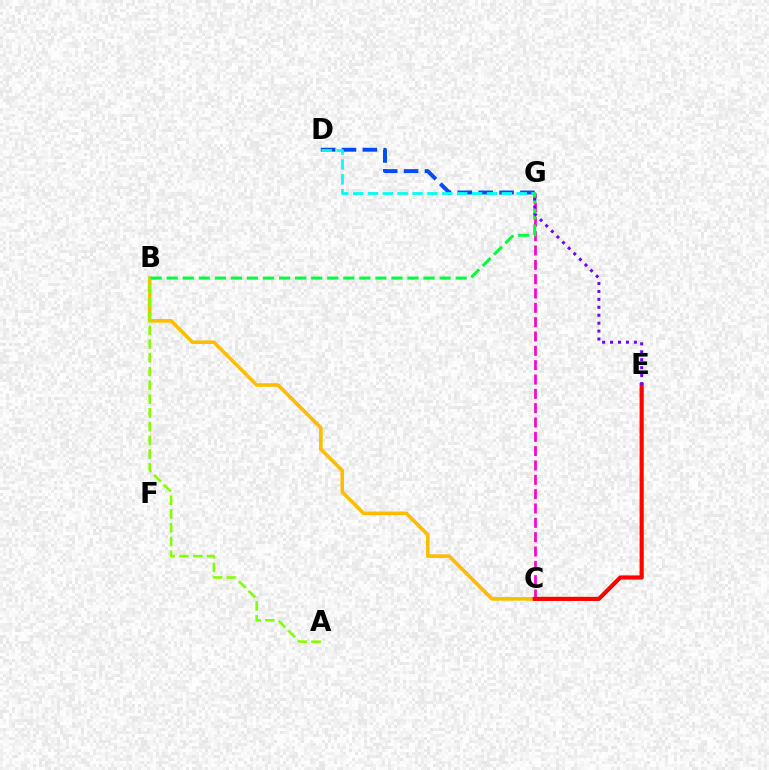{('B', 'C'): [{'color': '#ffbd00', 'line_style': 'solid', 'thickness': 2.61}], ('C', 'G'): [{'color': '#ff00cf', 'line_style': 'dashed', 'thickness': 1.95}], ('C', 'E'): [{'color': '#ff0000', 'line_style': 'solid', 'thickness': 2.98}], ('A', 'B'): [{'color': '#84ff00', 'line_style': 'dashed', 'thickness': 1.87}], ('D', 'G'): [{'color': '#004bff', 'line_style': 'dashed', 'thickness': 2.83}, {'color': '#00fff6', 'line_style': 'dashed', 'thickness': 2.02}], ('B', 'G'): [{'color': '#00ff39', 'line_style': 'dashed', 'thickness': 2.18}], ('E', 'G'): [{'color': '#7200ff', 'line_style': 'dotted', 'thickness': 2.16}]}